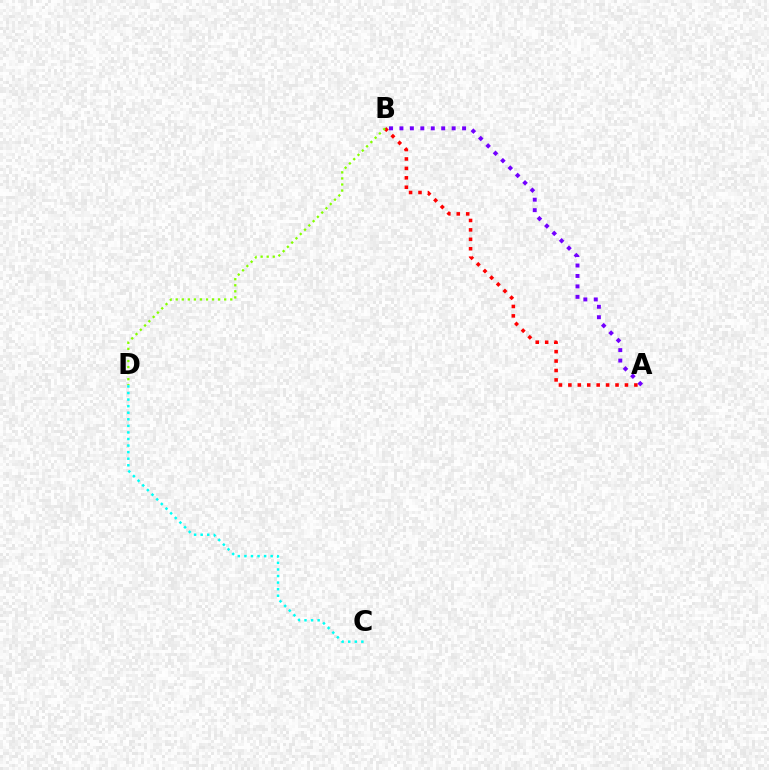{('A', 'B'): [{'color': '#ff0000', 'line_style': 'dotted', 'thickness': 2.56}, {'color': '#7200ff', 'line_style': 'dotted', 'thickness': 2.84}], ('B', 'D'): [{'color': '#84ff00', 'line_style': 'dotted', 'thickness': 1.65}], ('C', 'D'): [{'color': '#00fff6', 'line_style': 'dotted', 'thickness': 1.79}]}